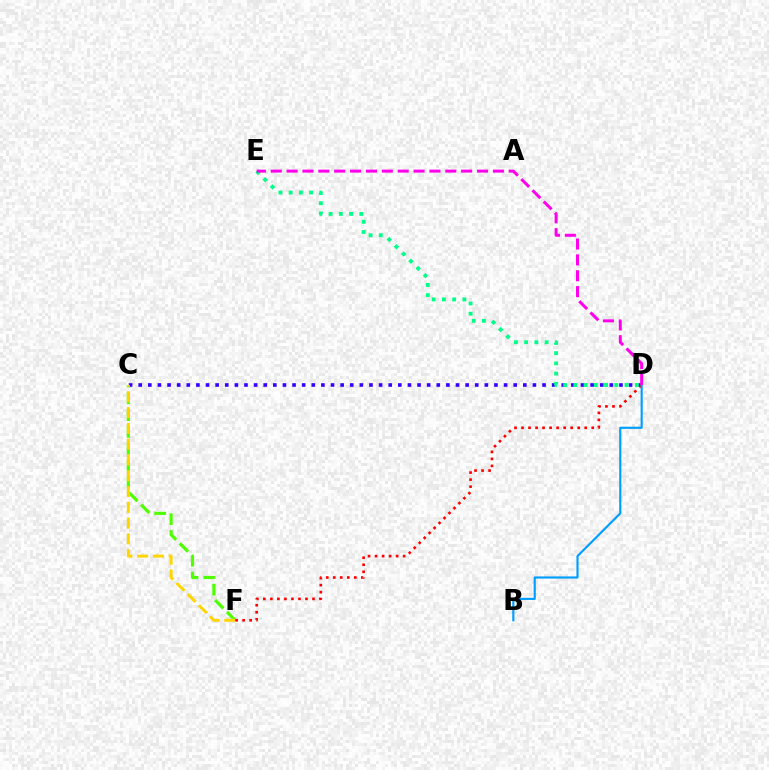{('C', 'D'): [{'color': '#3700ff', 'line_style': 'dotted', 'thickness': 2.61}], ('C', 'F'): [{'color': '#4fff00', 'line_style': 'dashed', 'thickness': 2.28}, {'color': '#ffd500', 'line_style': 'dashed', 'thickness': 2.14}], ('D', 'F'): [{'color': '#ff0000', 'line_style': 'dotted', 'thickness': 1.91}], ('D', 'E'): [{'color': '#00ff86', 'line_style': 'dotted', 'thickness': 2.78}, {'color': '#ff00ed', 'line_style': 'dashed', 'thickness': 2.16}], ('B', 'D'): [{'color': '#009eff', 'line_style': 'solid', 'thickness': 1.54}]}